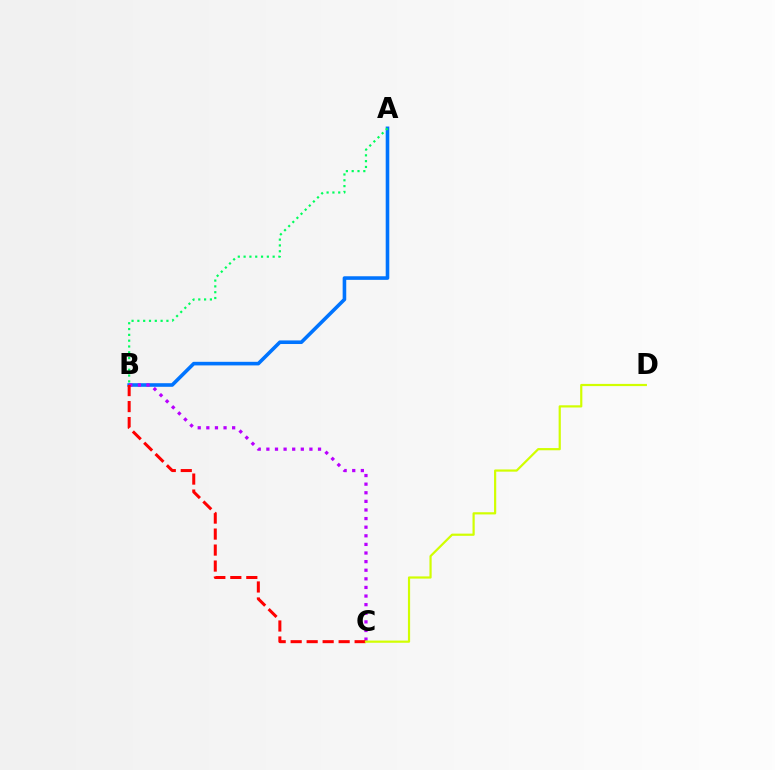{('A', 'B'): [{'color': '#0074ff', 'line_style': 'solid', 'thickness': 2.59}, {'color': '#00ff5c', 'line_style': 'dotted', 'thickness': 1.58}], ('B', 'C'): [{'color': '#b900ff', 'line_style': 'dotted', 'thickness': 2.34}, {'color': '#ff0000', 'line_style': 'dashed', 'thickness': 2.17}], ('C', 'D'): [{'color': '#d1ff00', 'line_style': 'solid', 'thickness': 1.58}]}